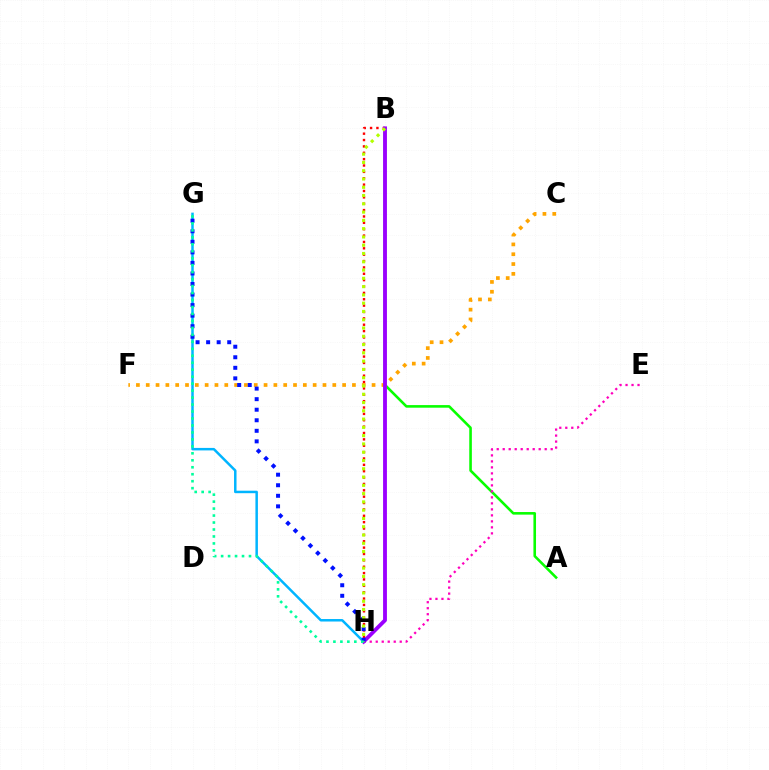{('A', 'B'): [{'color': '#08ff00', 'line_style': 'solid', 'thickness': 1.87}], ('E', 'H'): [{'color': '#ff00bd', 'line_style': 'dotted', 'thickness': 1.63}], ('B', 'H'): [{'color': '#ff0000', 'line_style': 'dotted', 'thickness': 1.73}, {'color': '#9b00ff', 'line_style': 'solid', 'thickness': 2.77}, {'color': '#b3ff00', 'line_style': 'dotted', 'thickness': 2.25}], ('C', 'F'): [{'color': '#ffa500', 'line_style': 'dotted', 'thickness': 2.67}], ('G', 'H'): [{'color': '#00b5ff', 'line_style': 'solid', 'thickness': 1.8}, {'color': '#0010ff', 'line_style': 'dotted', 'thickness': 2.87}, {'color': '#00ff9d', 'line_style': 'dotted', 'thickness': 1.89}]}